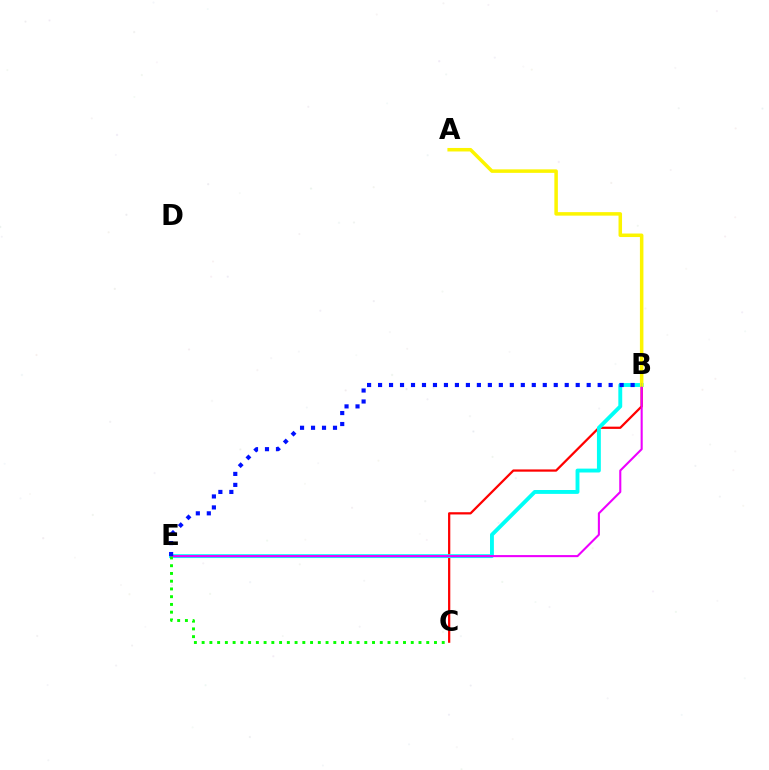{('B', 'C'): [{'color': '#ff0000', 'line_style': 'solid', 'thickness': 1.62}], ('B', 'E'): [{'color': '#00fff6', 'line_style': 'solid', 'thickness': 2.8}, {'color': '#ee00ff', 'line_style': 'solid', 'thickness': 1.51}, {'color': '#0010ff', 'line_style': 'dotted', 'thickness': 2.98}], ('C', 'E'): [{'color': '#08ff00', 'line_style': 'dotted', 'thickness': 2.1}], ('A', 'B'): [{'color': '#fcf500', 'line_style': 'solid', 'thickness': 2.53}]}